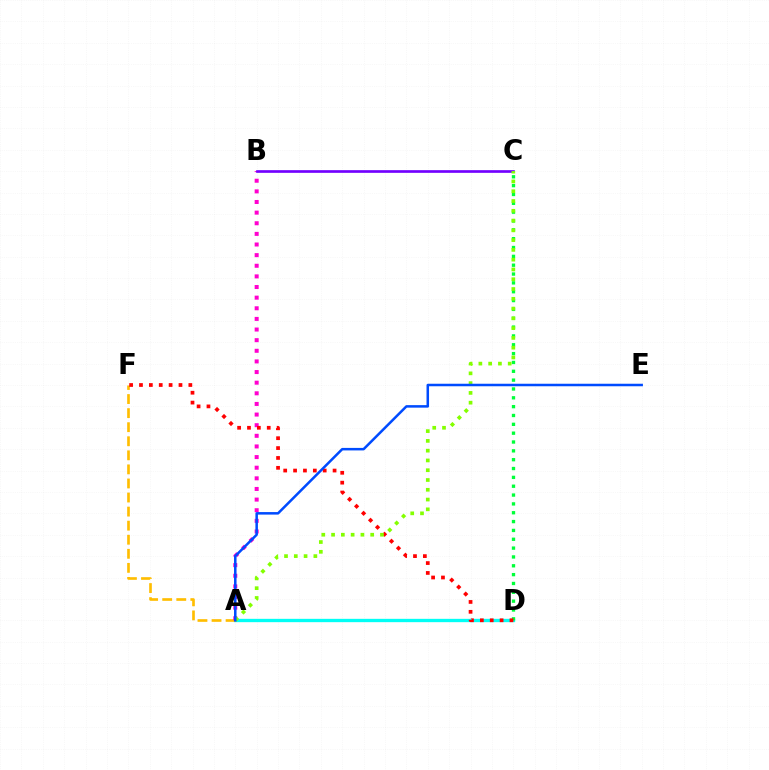{('A', 'D'): [{'color': '#00fff6', 'line_style': 'solid', 'thickness': 2.39}], ('C', 'D'): [{'color': '#00ff39', 'line_style': 'dotted', 'thickness': 2.4}], ('A', 'F'): [{'color': '#ffbd00', 'line_style': 'dashed', 'thickness': 1.91}], ('A', 'B'): [{'color': '#ff00cf', 'line_style': 'dotted', 'thickness': 2.89}], ('D', 'F'): [{'color': '#ff0000', 'line_style': 'dotted', 'thickness': 2.68}], ('B', 'C'): [{'color': '#7200ff', 'line_style': 'solid', 'thickness': 1.93}], ('A', 'C'): [{'color': '#84ff00', 'line_style': 'dotted', 'thickness': 2.66}], ('A', 'E'): [{'color': '#004bff', 'line_style': 'solid', 'thickness': 1.81}]}